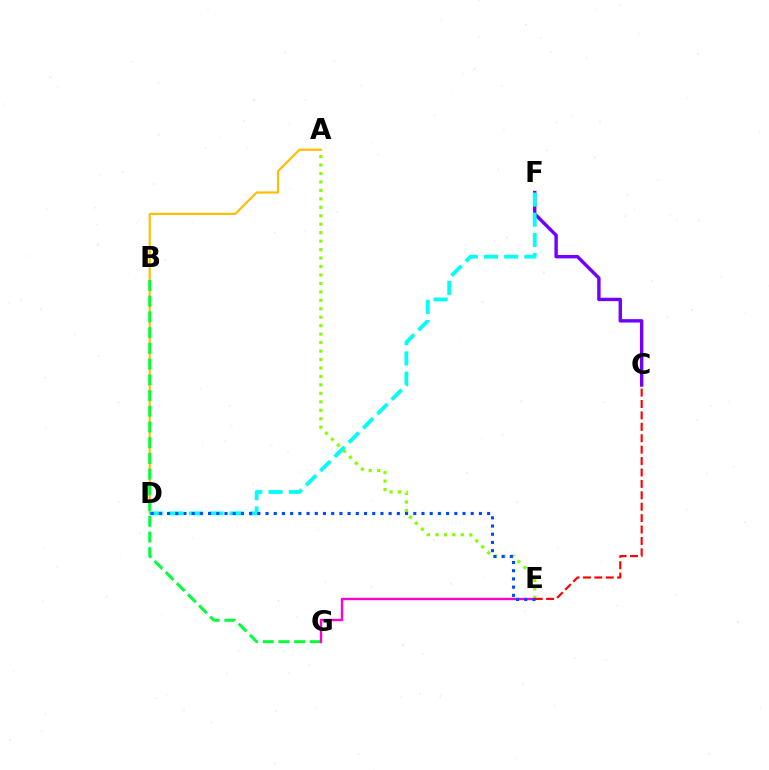{('C', 'F'): [{'color': '#7200ff', 'line_style': 'solid', 'thickness': 2.45}], ('A', 'D'): [{'color': '#ffbd00', 'line_style': 'solid', 'thickness': 1.56}], ('B', 'G'): [{'color': '#00ff39', 'line_style': 'dashed', 'thickness': 2.14}], ('E', 'G'): [{'color': '#ff00cf', 'line_style': 'solid', 'thickness': 1.7}], ('A', 'E'): [{'color': '#84ff00', 'line_style': 'dotted', 'thickness': 2.3}], ('C', 'E'): [{'color': '#ff0000', 'line_style': 'dashed', 'thickness': 1.55}], ('D', 'F'): [{'color': '#00fff6', 'line_style': 'dashed', 'thickness': 2.74}], ('D', 'E'): [{'color': '#004bff', 'line_style': 'dotted', 'thickness': 2.23}]}